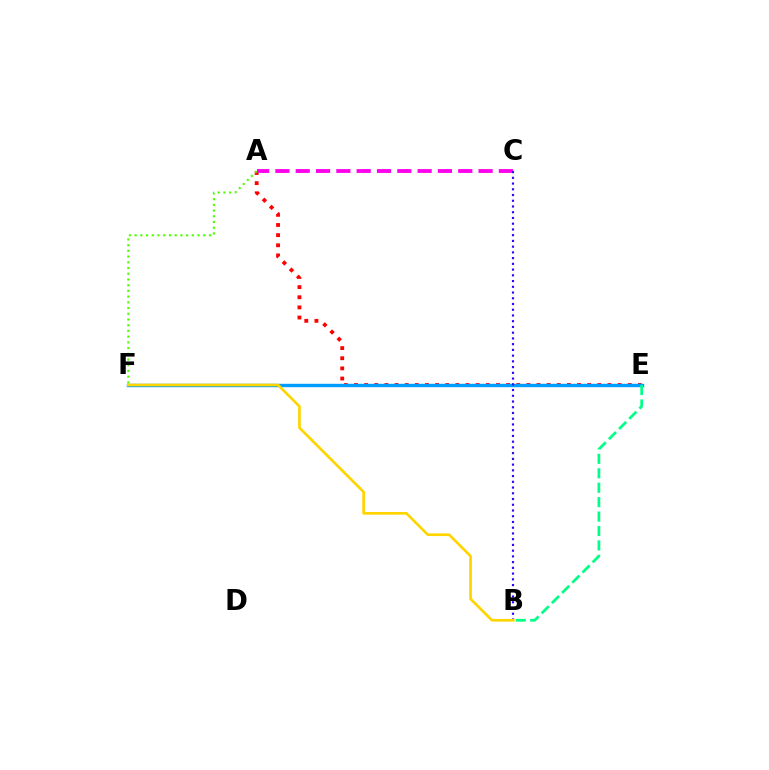{('A', 'E'): [{'color': '#ff0000', 'line_style': 'dotted', 'thickness': 2.75}], ('A', 'C'): [{'color': '#ff00ed', 'line_style': 'dashed', 'thickness': 2.76}], ('E', 'F'): [{'color': '#009eff', 'line_style': 'solid', 'thickness': 2.46}], ('B', 'C'): [{'color': '#3700ff', 'line_style': 'dotted', 'thickness': 1.56}], ('A', 'F'): [{'color': '#4fff00', 'line_style': 'dotted', 'thickness': 1.55}], ('B', 'F'): [{'color': '#ffd500', 'line_style': 'solid', 'thickness': 1.92}], ('B', 'E'): [{'color': '#00ff86', 'line_style': 'dashed', 'thickness': 1.96}]}